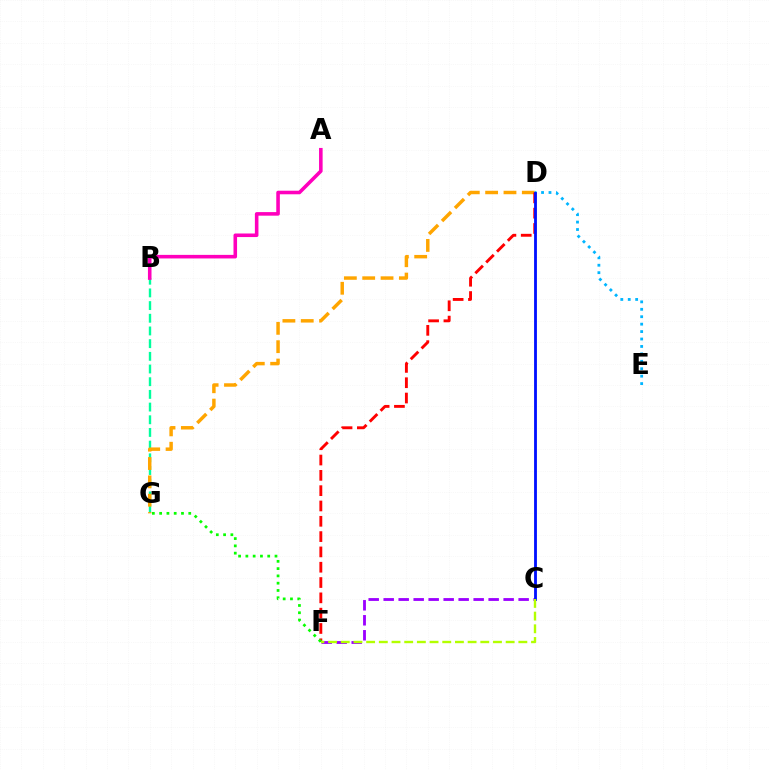{('B', 'G'): [{'color': '#00ff9d', 'line_style': 'dashed', 'thickness': 1.72}], ('A', 'B'): [{'color': '#ff00bd', 'line_style': 'solid', 'thickness': 2.57}], ('C', 'F'): [{'color': '#9b00ff', 'line_style': 'dashed', 'thickness': 2.04}, {'color': '#b3ff00', 'line_style': 'dashed', 'thickness': 1.72}], ('D', 'G'): [{'color': '#ffa500', 'line_style': 'dashed', 'thickness': 2.49}], ('D', 'E'): [{'color': '#00b5ff', 'line_style': 'dotted', 'thickness': 2.02}], ('D', 'F'): [{'color': '#ff0000', 'line_style': 'dashed', 'thickness': 2.08}], ('C', 'D'): [{'color': '#0010ff', 'line_style': 'solid', 'thickness': 2.03}], ('F', 'G'): [{'color': '#08ff00', 'line_style': 'dotted', 'thickness': 1.98}]}